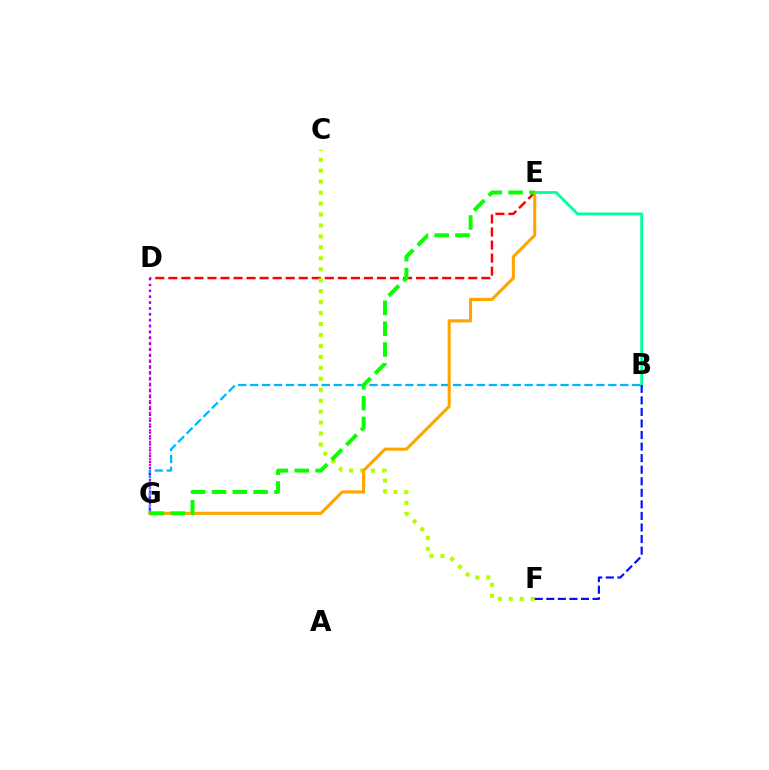{('D', 'E'): [{'color': '#ff0000', 'line_style': 'dashed', 'thickness': 1.77}], ('C', 'F'): [{'color': '#b3ff00', 'line_style': 'dotted', 'thickness': 2.98}], ('D', 'G'): [{'color': '#ff00bd', 'line_style': 'dotted', 'thickness': 1.58}, {'color': '#9b00ff', 'line_style': 'dotted', 'thickness': 1.6}], ('B', 'G'): [{'color': '#00b5ff', 'line_style': 'dashed', 'thickness': 1.62}], ('B', 'E'): [{'color': '#00ff9d', 'line_style': 'solid', 'thickness': 2.0}], ('B', 'F'): [{'color': '#0010ff', 'line_style': 'dashed', 'thickness': 1.57}], ('E', 'G'): [{'color': '#ffa500', 'line_style': 'solid', 'thickness': 2.22}, {'color': '#08ff00', 'line_style': 'dashed', 'thickness': 2.83}]}